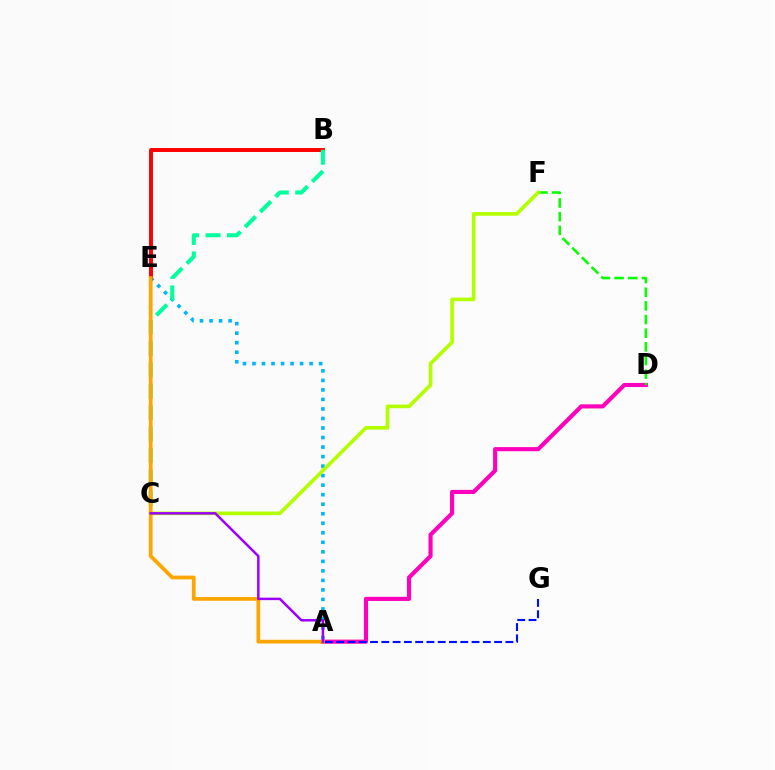{('A', 'D'): [{'color': '#ff00bd', 'line_style': 'solid', 'thickness': 2.97}], ('D', 'F'): [{'color': '#08ff00', 'line_style': 'dashed', 'thickness': 1.85}], ('A', 'E'): [{'color': '#00b5ff', 'line_style': 'dotted', 'thickness': 2.59}, {'color': '#ffa500', 'line_style': 'solid', 'thickness': 2.7}], ('B', 'E'): [{'color': '#ff0000', 'line_style': 'solid', 'thickness': 2.84}], ('B', 'C'): [{'color': '#00ff9d', 'line_style': 'dashed', 'thickness': 2.92}], ('A', 'G'): [{'color': '#0010ff', 'line_style': 'dashed', 'thickness': 1.53}], ('C', 'F'): [{'color': '#b3ff00', 'line_style': 'solid', 'thickness': 2.62}], ('A', 'C'): [{'color': '#9b00ff', 'line_style': 'solid', 'thickness': 1.79}]}